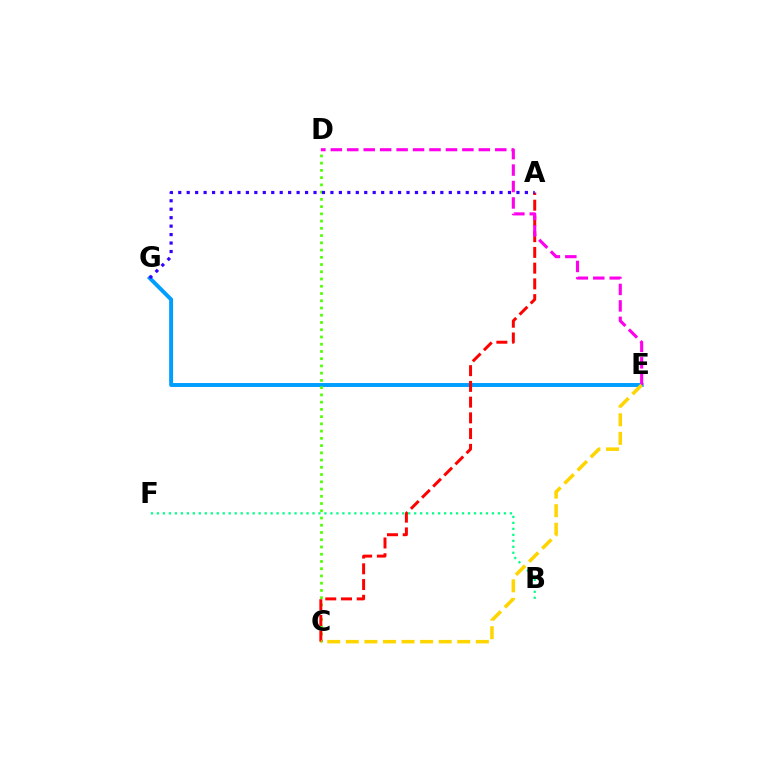{('E', 'G'): [{'color': '#009eff', 'line_style': 'solid', 'thickness': 2.83}], ('C', 'D'): [{'color': '#4fff00', 'line_style': 'dotted', 'thickness': 1.97}], ('A', 'C'): [{'color': '#ff0000', 'line_style': 'dashed', 'thickness': 2.14}], ('D', 'E'): [{'color': '#ff00ed', 'line_style': 'dashed', 'thickness': 2.23}], ('B', 'F'): [{'color': '#00ff86', 'line_style': 'dotted', 'thickness': 1.63}], ('A', 'G'): [{'color': '#3700ff', 'line_style': 'dotted', 'thickness': 2.3}], ('C', 'E'): [{'color': '#ffd500', 'line_style': 'dashed', 'thickness': 2.52}]}